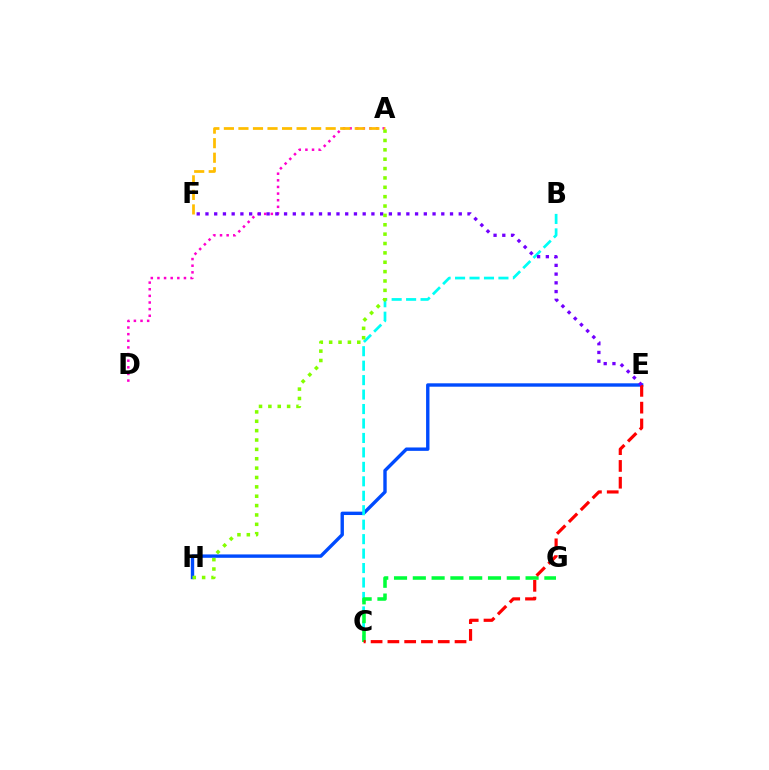{('E', 'H'): [{'color': '#004bff', 'line_style': 'solid', 'thickness': 2.44}], ('B', 'C'): [{'color': '#00fff6', 'line_style': 'dashed', 'thickness': 1.96}], ('C', 'G'): [{'color': '#00ff39', 'line_style': 'dashed', 'thickness': 2.55}], ('A', 'D'): [{'color': '#ff00cf', 'line_style': 'dotted', 'thickness': 1.8}], ('C', 'E'): [{'color': '#ff0000', 'line_style': 'dashed', 'thickness': 2.28}], ('E', 'F'): [{'color': '#7200ff', 'line_style': 'dotted', 'thickness': 2.37}], ('A', 'H'): [{'color': '#84ff00', 'line_style': 'dotted', 'thickness': 2.55}], ('A', 'F'): [{'color': '#ffbd00', 'line_style': 'dashed', 'thickness': 1.98}]}